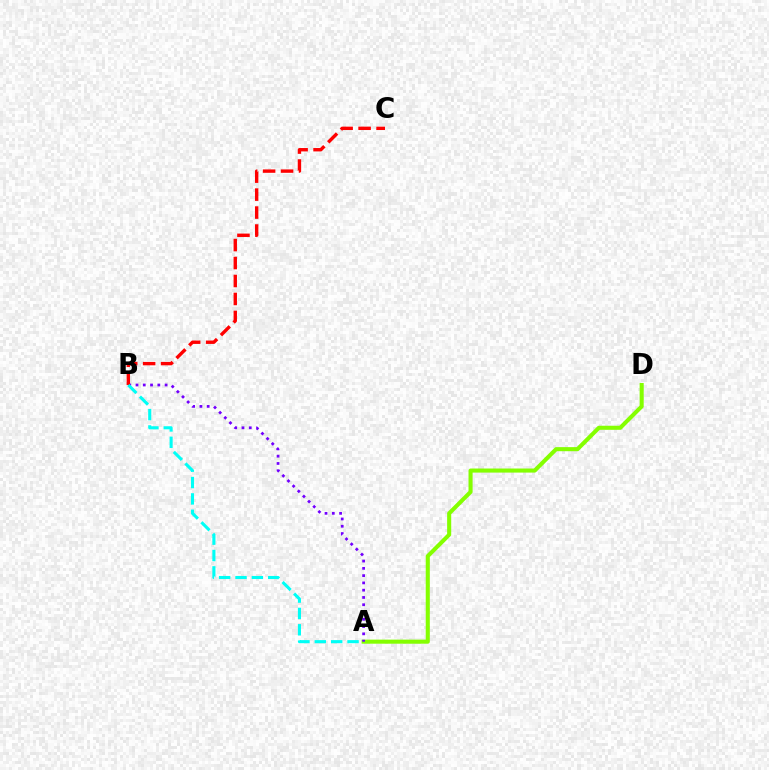{('A', 'D'): [{'color': '#84ff00', 'line_style': 'solid', 'thickness': 2.94}], ('A', 'B'): [{'color': '#7200ff', 'line_style': 'dotted', 'thickness': 1.98}, {'color': '#00fff6', 'line_style': 'dashed', 'thickness': 2.22}], ('B', 'C'): [{'color': '#ff0000', 'line_style': 'dashed', 'thickness': 2.44}]}